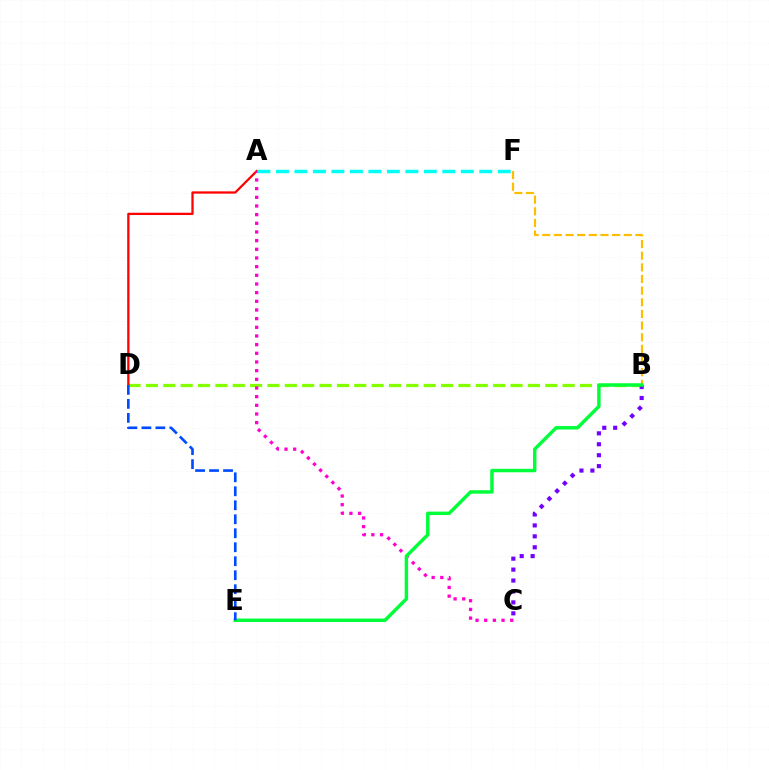{('B', 'D'): [{'color': '#84ff00', 'line_style': 'dashed', 'thickness': 2.36}], ('B', 'F'): [{'color': '#ffbd00', 'line_style': 'dashed', 'thickness': 1.58}], ('A', 'D'): [{'color': '#ff0000', 'line_style': 'solid', 'thickness': 1.64}], ('A', 'C'): [{'color': '#ff00cf', 'line_style': 'dotted', 'thickness': 2.35}], ('B', 'C'): [{'color': '#7200ff', 'line_style': 'dotted', 'thickness': 2.97}], ('B', 'E'): [{'color': '#00ff39', 'line_style': 'solid', 'thickness': 2.48}], ('D', 'E'): [{'color': '#004bff', 'line_style': 'dashed', 'thickness': 1.9}], ('A', 'F'): [{'color': '#00fff6', 'line_style': 'dashed', 'thickness': 2.51}]}